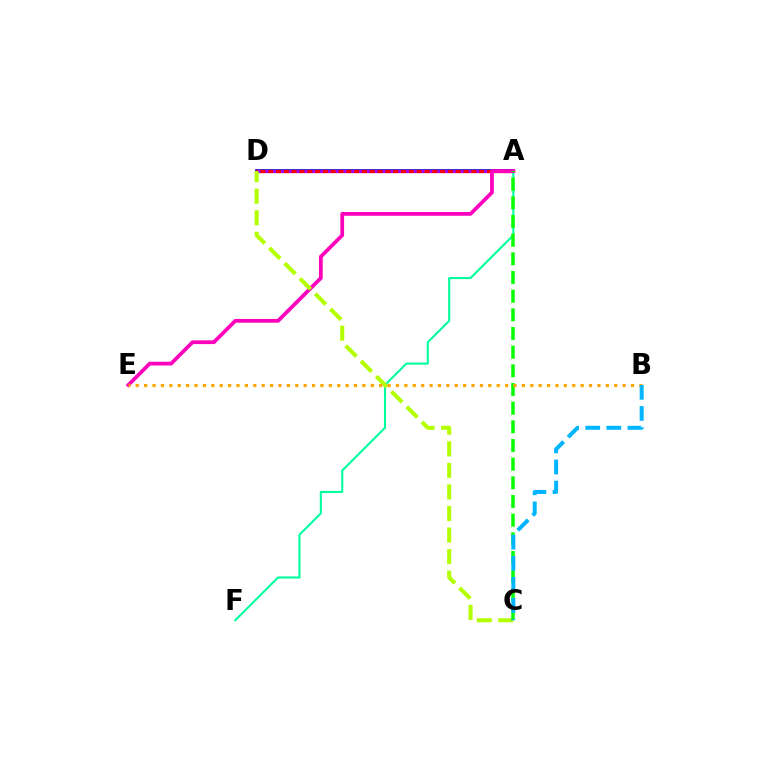{('A', 'D'): [{'color': '#0010ff', 'line_style': 'solid', 'thickness': 2.67}, {'color': '#ff0000', 'line_style': 'solid', 'thickness': 2.4}, {'color': '#9b00ff', 'line_style': 'dotted', 'thickness': 2.12}], ('A', 'F'): [{'color': '#00ff9d', 'line_style': 'solid', 'thickness': 1.51}], ('A', 'E'): [{'color': '#ff00bd', 'line_style': 'solid', 'thickness': 2.7}], ('C', 'D'): [{'color': '#b3ff00', 'line_style': 'dashed', 'thickness': 2.93}], ('A', 'C'): [{'color': '#08ff00', 'line_style': 'dashed', 'thickness': 2.54}], ('B', 'E'): [{'color': '#ffa500', 'line_style': 'dotted', 'thickness': 2.28}], ('B', 'C'): [{'color': '#00b5ff', 'line_style': 'dashed', 'thickness': 2.87}]}